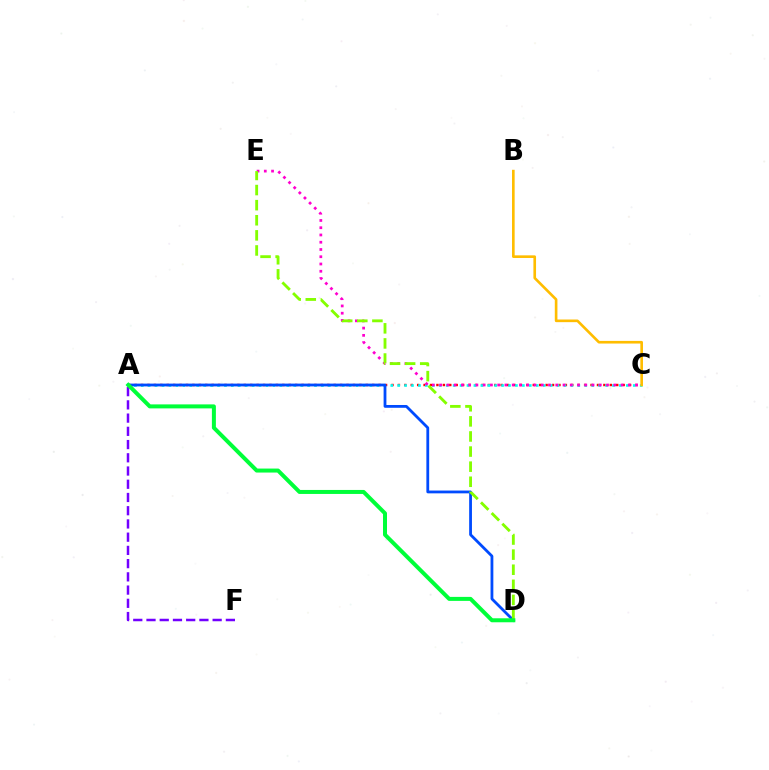{('A', 'C'): [{'color': '#ff0000', 'line_style': 'dotted', 'thickness': 1.74}, {'color': '#00fff6', 'line_style': 'dotted', 'thickness': 1.88}], ('B', 'C'): [{'color': '#ffbd00', 'line_style': 'solid', 'thickness': 1.9}], ('A', 'F'): [{'color': '#7200ff', 'line_style': 'dashed', 'thickness': 1.8}], ('A', 'D'): [{'color': '#004bff', 'line_style': 'solid', 'thickness': 2.01}, {'color': '#00ff39', 'line_style': 'solid', 'thickness': 2.87}], ('C', 'E'): [{'color': '#ff00cf', 'line_style': 'dotted', 'thickness': 1.97}], ('D', 'E'): [{'color': '#84ff00', 'line_style': 'dashed', 'thickness': 2.05}]}